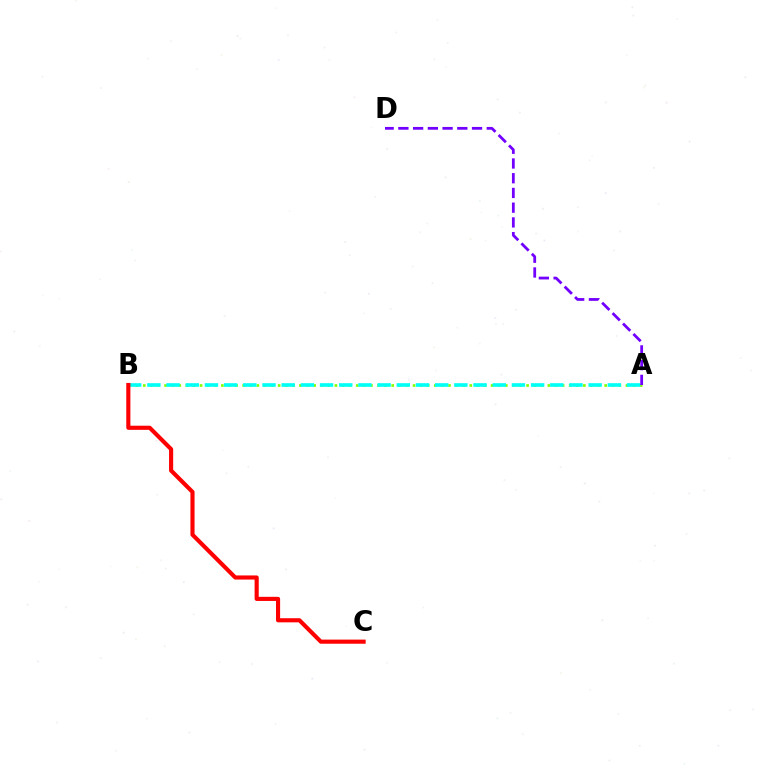{('A', 'B'): [{'color': '#84ff00', 'line_style': 'dotted', 'thickness': 1.93}, {'color': '#00fff6', 'line_style': 'dashed', 'thickness': 2.61}], ('B', 'C'): [{'color': '#ff0000', 'line_style': 'solid', 'thickness': 2.97}], ('A', 'D'): [{'color': '#7200ff', 'line_style': 'dashed', 'thickness': 2.0}]}